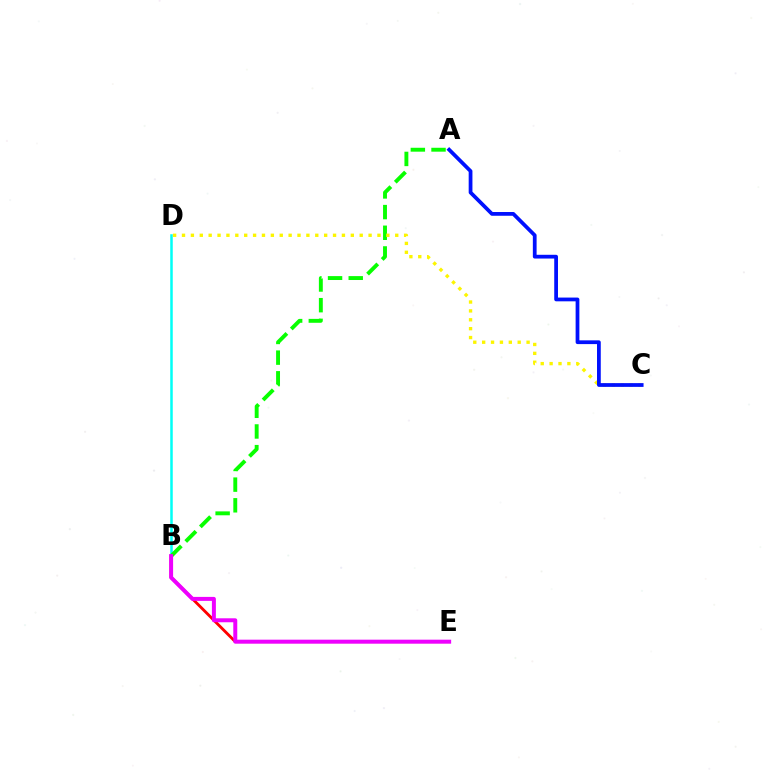{('B', 'D'): [{'color': '#00fff6', 'line_style': 'solid', 'thickness': 1.81}], ('B', 'E'): [{'color': '#ff0000', 'line_style': 'solid', 'thickness': 2.04}, {'color': '#ee00ff', 'line_style': 'solid', 'thickness': 2.86}], ('A', 'B'): [{'color': '#08ff00', 'line_style': 'dashed', 'thickness': 2.81}], ('C', 'D'): [{'color': '#fcf500', 'line_style': 'dotted', 'thickness': 2.41}], ('A', 'C'): [{'color': '#0010ff', 'line_style': 'solid', 'thickness': 2.7}]}